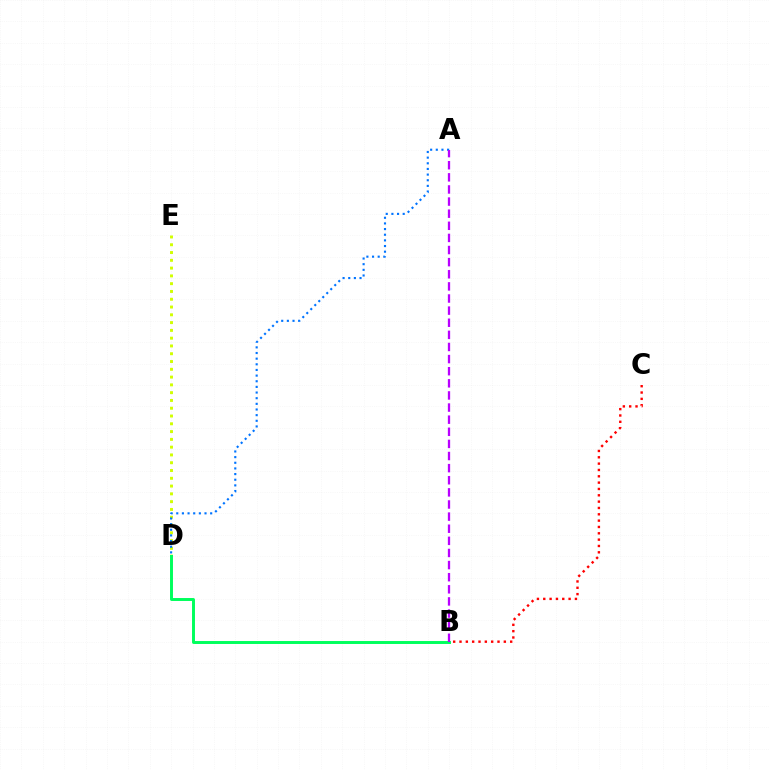{('D', 'E'): [{'color': '#d1ff00', 'line_style': 'dotted', 'thickness': 2.12}], ('B', 'C'): [{'color': '#ff0000', 'line_style': 'dotted', 'thickness': 1.72}], ('A', 'D'): [{'color': '#0074ff', 'line_style': 'dotted', 'thickness': 1.53}], ('B', 'D'): [{'color': '#00ff5c', 'line_style': 'solid', 'thickness': 2.12}], ('A', 'B'): [{'color': '#b900ff', 'line_style': 'dashed', 'thickness': 1.65}]}